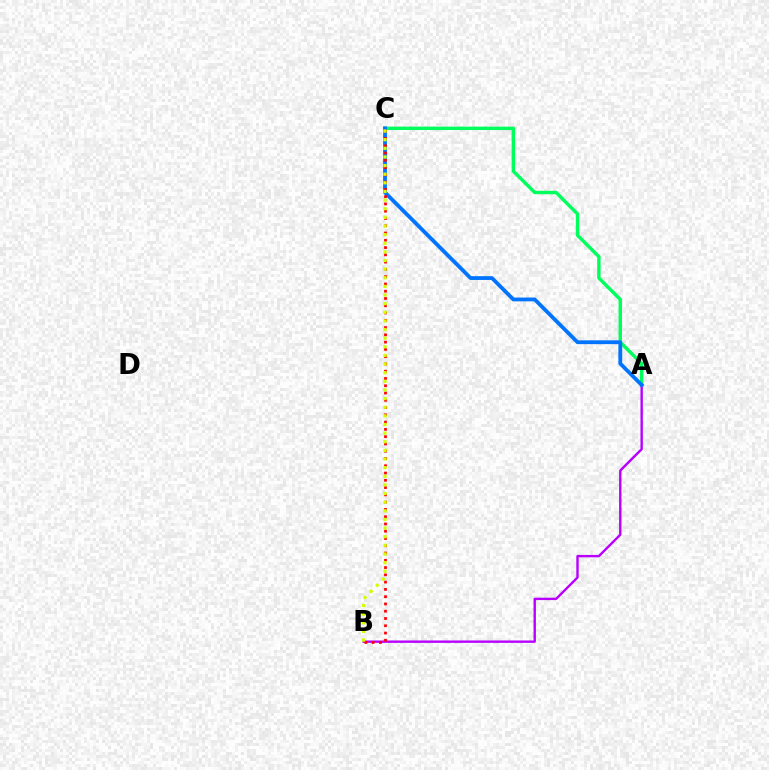{('A', 'C'): [{'color': '#00ff5c', 'line_style': 'solid', 'thickness': 2.45}, {'color': '#0074ff', 'line_style': 'solid', 'thickness': 2.74}], ('A', 'B'): [{'color': '#b900ff', 'line_style': 'solid', 'thickness': 1.72}], ('B', 'C'): [{'color': '#ff0000', 'line_style': 'dotted', 'thickness': 1.98}, {'color': '#d1ff00', 'line_style': 'dotted', 'thickness': 2.34}]}